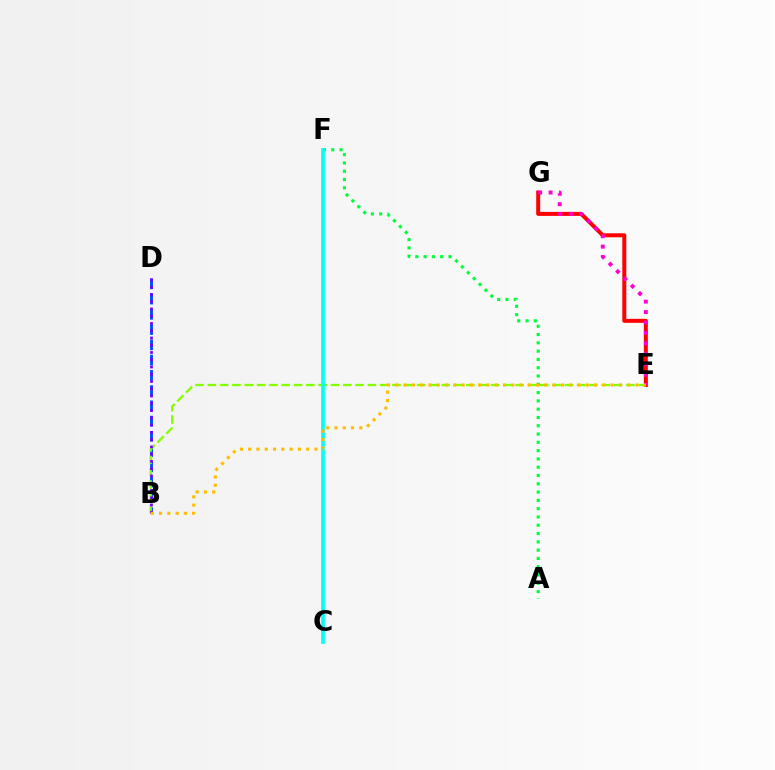{('B', 'D'): [{'color': '#004bff', 'line_style': 'dashed', 'thickness': 2.07}, {'color': '#7200ff', 'line_style': 'dotted', 'thickness': 1.97}], ('E', 'G'): [{'color': '#ff0000', 'line_style': 'solid', 'thickness': 2.87}, {'color': '#ff00cf', 'line_style': 'dotted', 'thickness': 2.83}], ('B', 'E'): [{'color': '#84ff00', 'line_style': 'dashed', 'thickness': 1.67}, {'color': '#ffbd00', 'line_style': 'dotted', 'thickness': 2.25}], ('A', 'F'): [{'color': '#00ff39', 'line_style': 'dotted', 'thickness': 2.25}], ('C', 'F'): [{'color': '#00fff6', 'line_style': 'solid', 'thickness': 2.65}]}